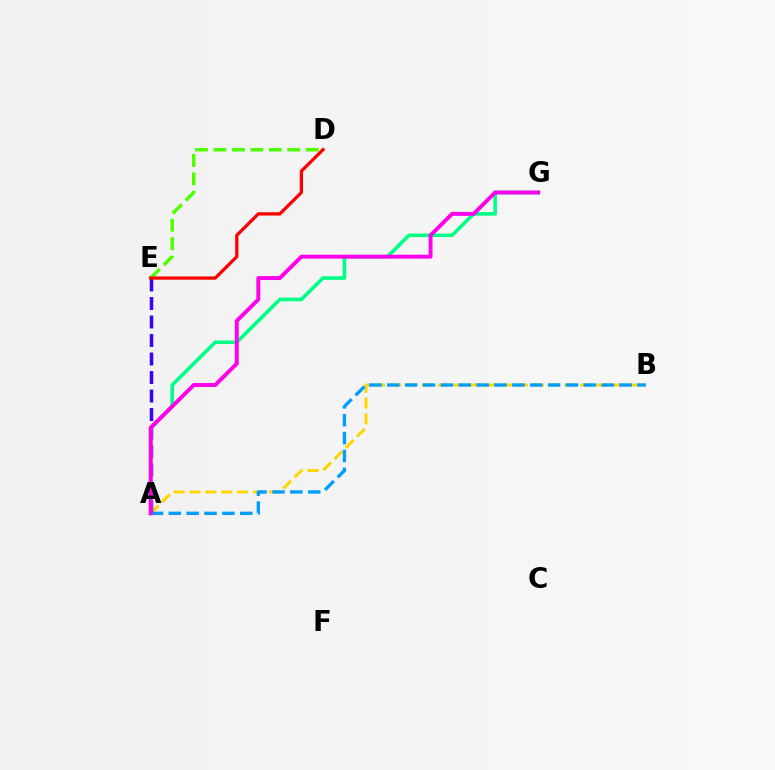{('A', 'B'): [{'color': '#ffd500', 'line_style': 'dashed', 'thickness': 2.16}, {'color': '#009eff', 'line_style': 'dashed', 'thickness': 2.43}], ('A', 'E'): [{'color': '#3700ff', 'line_style': 'dashed', 'thickness': 2.51}], ('D', 'E'): [{'color': '#4fff00', 'line_style': 'dashed', 'thickness': 2.51}, {'color': '#ff0000', 'line_style': 'solid', 'thickness': 2.36}], ('A', 'G'): [{'color': '#00ff86', 'line_style': 'solid', 'thickness': 2.59}, {'color': '#ff00ed', 'line_style': 'solid', 'thickness': 2.83}]}